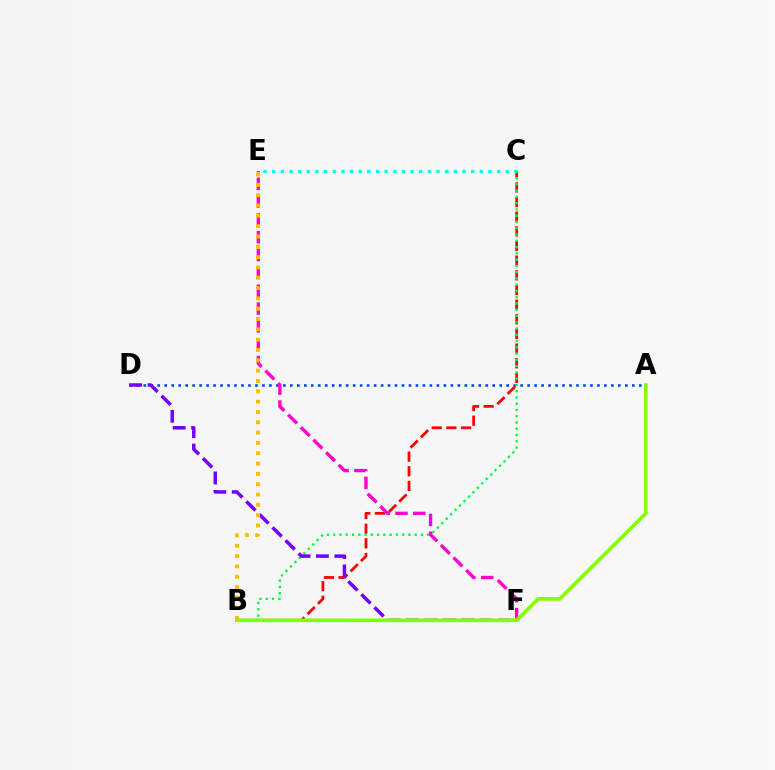{('A', 'D'): [{'color': '#004bff', 'line_style': 'dotted', 'thickness': 1.9}], ('B', 'C'): [{'color': '#ff0000', 'line_style': 'dashed', 'thickness': 1.99}, {'color': '#00ff39', 'line_style': 'dotted', 'thickness': 1.7}], ('C', 'E'): [{'color': '#00fff6', 'line_style': 'dotted', 'thickness': 2.35}], ('D', 'F'): [{'color': '#7200ff', 'line_style': 'dashed', 'thickness': 2.51}], ('E', 'F'): [{'color': '#ff00cf', 'line_style': 'dashed', 'thickness': 2.42}], ('A', 'B'): [{'color': '#84ff00', 'line_style': 'solid', 'thickness': 2.63}], ('B', 'E'): [{'color': '#ffbd00', 'line_style': 'dotted', 'thickness': 2.8}]}